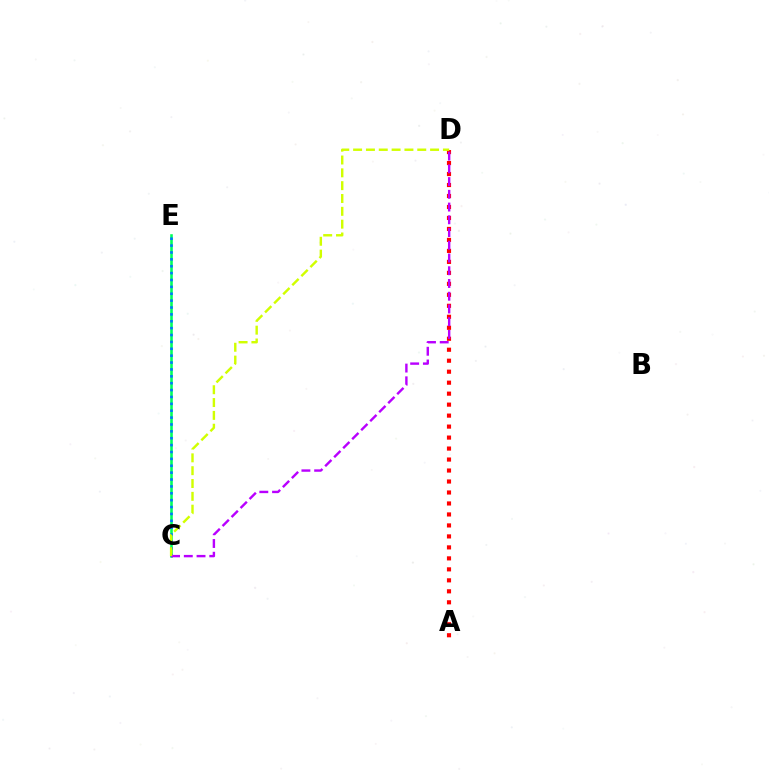{('C', 'E'): [{'color': '#00ff5c', 'line_style': 'solid', 'thickness': 1.87}, {'color': '#0074ff', 'line_style': 'dotted', 'thickness': 1.87}], ('A', 'D'): [{'color': '#ff0000', 'line_style': 'dotted', 'thickness': 2.98}], ('C', 'D'): [{'color': '#b900ff', 'line_style': 'dashed', 'thickness': 1.73}, {'color': '#d1ff00', 'line_style': 'dashed', 'thickness': 1.74}]}